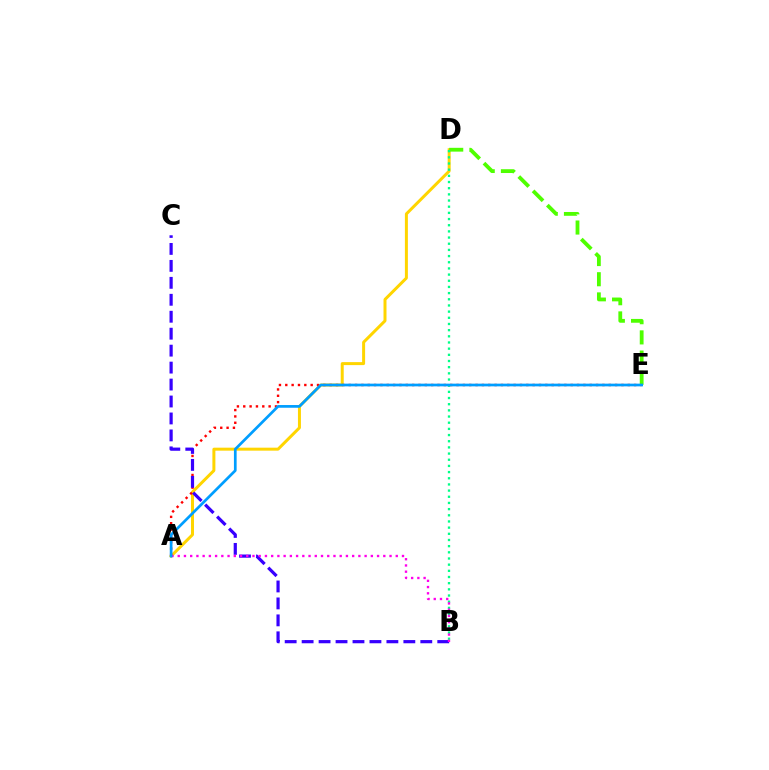{('A', 'D'): [{'color': '#ffd500', 'line_style': 'solid', 'thickness': 2.15}], ('A', 'E'): [{'color': '#ff0000', 'line_style': 'dotted', 'thickness': 1.72}, {'color': '#009eff', 'line_style': 'solid', 'thickness': 1.95}], ('D', 'E'): [{'color': '#4fff00', 'line_style': 'dashed', 'thickness': 2.74}], ('B', 'D'): [{'color': '#00ff86', 'line_style': 'dotted', 'thickness': 1.68}], ('B', 'C'): [{'color': '#3700ff', 'line_style': 'dashed', 'thickness': 2.3}], ('A', 'B'): [{'color': '#ff00ed', 'line_style': 'dotted', 'thickness': 1.69}]}